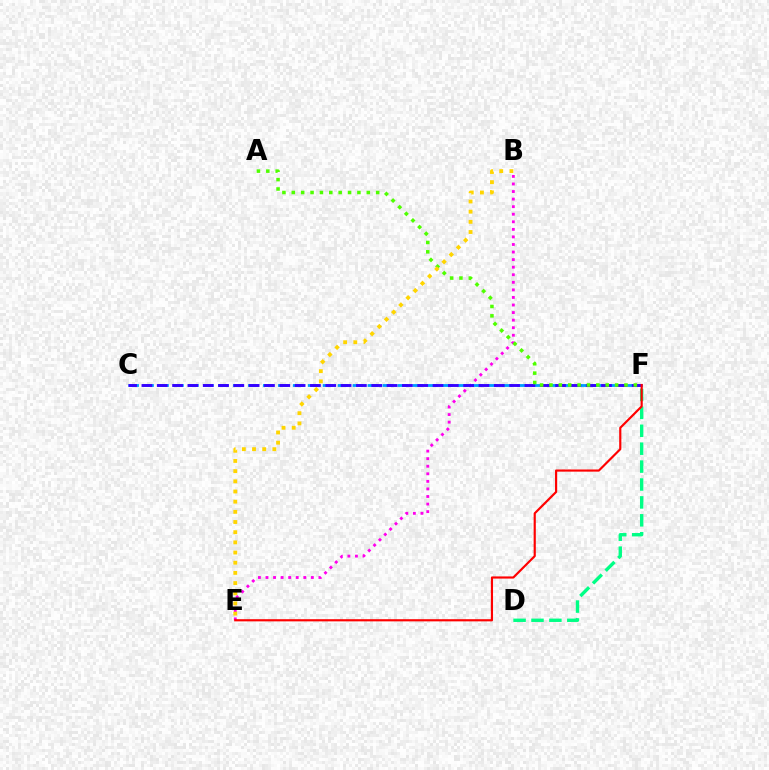{('B', 'E'): [{'color': '#ff00ed', 'line_style': 'dotted', 'thickness': 2.06}, {'color': '#ffd500', 'line_style': 'dotted', 'thickness': 2.76}], ('C', 'F'): [{'color': '#009eff', 'line_style': 'dashed', 'thickness': 2.03}, {'color': '#3700ff', 'line_style': 'dashed', 'thickness': 2.08}], ('D', 'F'): [{'color': '#00ff86', 'line_style': 'dashed', 'thickness': 2.43}], ('E', 'F'): [{'color': '#ff0000', 'line_style': 'solid', 'thickness': 1.56}], ('A', 'F'): [{'color': '#4fff00', 'line_style': 'dotted', 'thickness': 2.55}]}